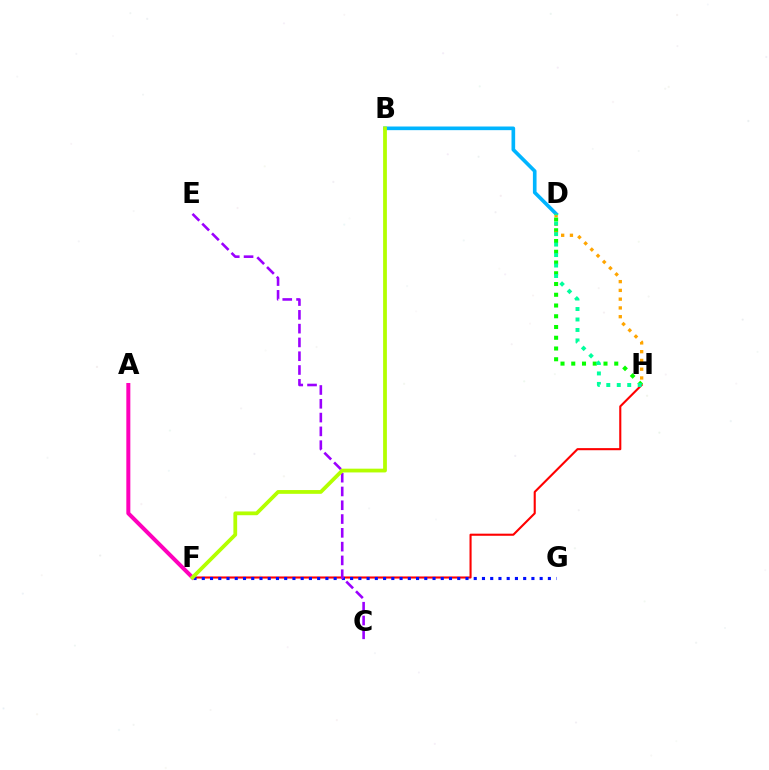{('B', 'D'): [{'color': '#00b5ff', 'line_style': 'solid', 'thickness': 2.63}], ('F', 'H'): [{'color': '#ff0000', 'line_style': 'solid', 'thickness': 1.51}], ('D', 'H'): [{'color': '#08ff00', 'line_style': 'dotted', 'thickness': 2.92}, {'color': '#ffa500', 'line_style': 'dotted', 'thickness': 2.38}, {'color': '#00ff9d', 'line_style': 'dotted', 'thickness': 2.84}], ('F', 'G'): [{'color': '#0010ff', 'line_style': 'dotted', 'thickness': 2.24}], ('C', 'E'): [{'color': '#9b00ff', 'line_style': 'dashed', 'thickness': 1.87}], ('A', 'F'): [{'color': '#ff00bd', 'line_style': 'solid', 'thickness': 2.88}], ('B', 'F'): [{'color': '#b3ff00', 'line_style': 'solid', 'thickness': 2.71}]}